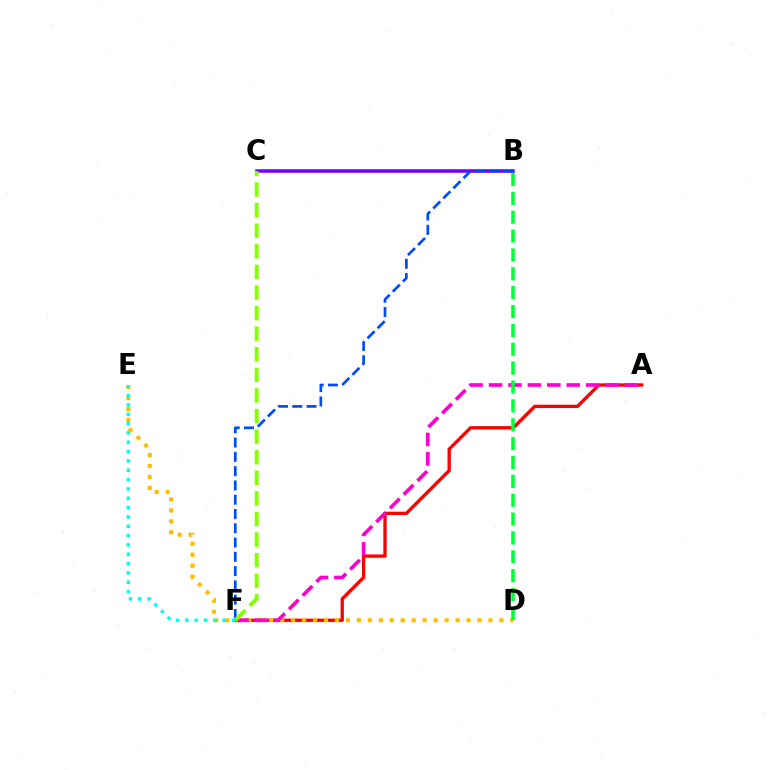{('A', 'F'): [{'color': '#ff0000', 'line_style': 'solid', 'thickness': 2.39}, {'color': '#ff00cf', 'line_style': 'dashed', 'thickness': 2.64}], ('B', 'C'): [{'color': '#7200ff', 'line_style': 'solid', 'thickness': 2.54}], ('B', 'F'): [{'color': '#004bff', 'line_style': 'dashed', 'thickness': 1.94}], ('D', 'E'): [{'color': '#ffbd00', 'line_style': 'dotted', 'thickness': 2.98}], ('C', 'F'): [{'color': '#84ff00', 'line_style': 'dashed', 'thickness': 2.8}], ('E', 'F'): [{'color': '#00fff6', 'line_style': 'dotted', 'thickness': 2.54}], ('B', 'D'): [{'color': '#00ff39', 'line_style': 'dashed', 'thickness': 2.56}]}